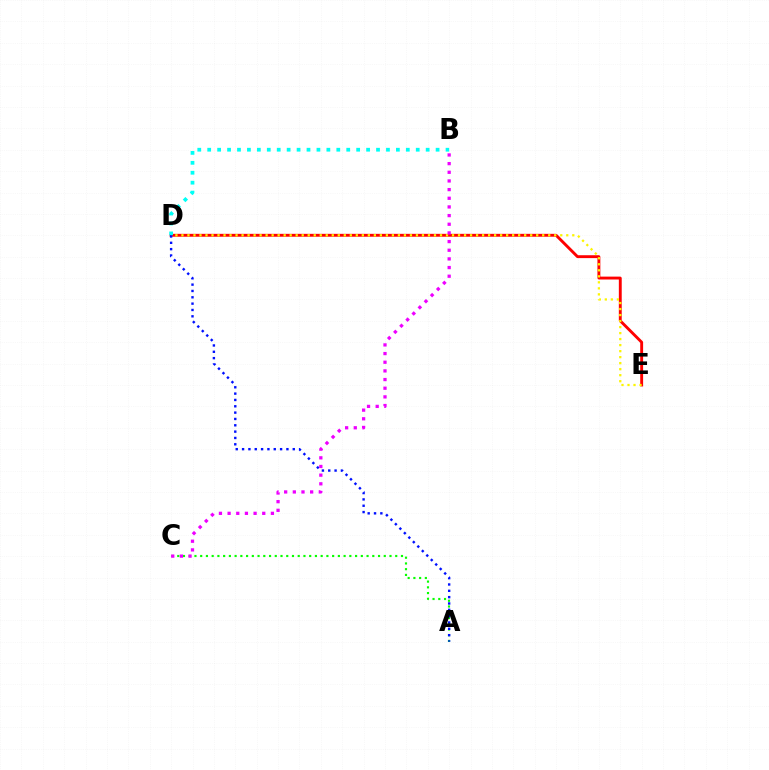{('D', 'E'): [{'color': '#ff0000', 'line_style': 'solid', 'thickness': 2.08}, {'color': '#fcf500', 'line_style': 'dotted', 'thickness': 1.63}], ('A', 'C'): [{'color': '#08ff00', 'line_style': 'dotted', 'thickness': 1.56}], ('B', 'D'): [{'color': '#00fff6', 'line_style': 'dotted', 'thickness': 2.7}], ('A', 'D'): [{'color': '#0010ff', 'line_style': 'dotted', 'thickness': 1.72}], ('B', 'C'): [{'color': '#ee00ff', 'line_style': 'dotted', 'thickness': 2.35}]}